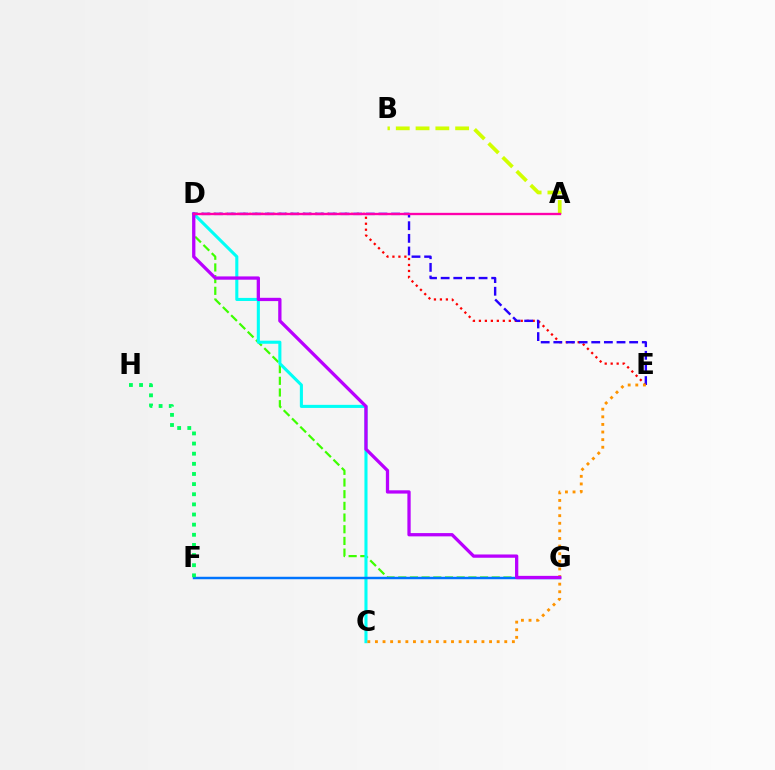{('D', 'G'): [{'color': '#3dff00', 'line_style': 'dashed', 'thickness': 1.59}, {'color': '#b900ff', 'line_style': 'solid', 'thickness': 2.36}], ('D', 'E'): [{'color': '#ff0000', 'line_style': 'dotted', 'thickness': 1.62}, {'color': '#2500ff', 'line_style': 'dashed', 'thickness': 1.72}], ('C', 'D'): [{'color': '#00fff6', 'line_style': 'solid', 'thickness': 2.22}], ('F', 'G'): [{'color': '#0074ff', 'line_style': 'solid', 'thickness': 1.77}], ('C', 'E'): [{'color': '#ff9400', 'line_style': 'dotted', 'thickness': 2.07}], ('F', 'H'): [{'color': '#00ff5c', 'line_style': 'dotted', 'thickness': 2.75}], ('A', 'B'): [{'color': '#d1ff00', 'line_style': 'dashed', 'thickness': 2.69}], ('A', 'D'): [{'color': '#ff00ac', 'line_style': 'solid', 'thickness': 1.68}]}